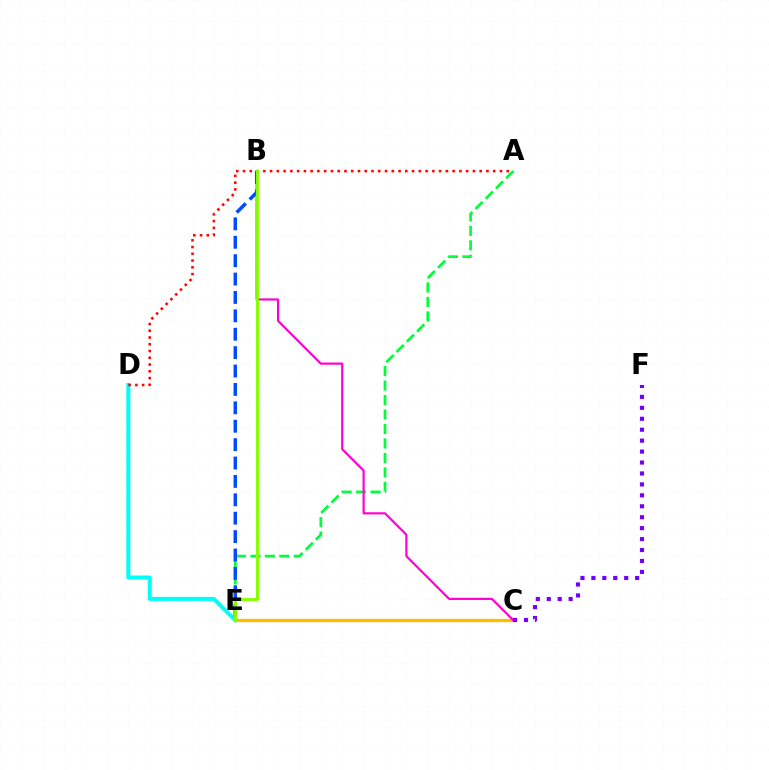{('A', 'E'): [{'color': '#00ff39', 'line_style': 'dashed', 'thickness': 1.97}], ('C', 'E'): [{'color': '#ffbd00', 'line_style': 'solid', 'thickness': 2.39}], ('D', 'E'): [{'color': '#00fff6', 'line_style': 'solid', 'thickness': 2.91}], ('B', 'E'): [{'color': '#004bff', 'line_style': 'dashed', 'thickness': 2.5}, {'color': '#84ff00', 'line_style': 'solid', 'thickness': 2.09}], ('A', 'D'): [{'color': '#ff0000', 'line_style': 'dotted', 'thickness': 1.84}], ('B', 'C'): [{'color': '#ff00cf', 'line_style': 'solid', 'thickness': 1.57}], ('C', 'F'): [{'color': '#7200ff', 'line_style': 'dotted', 'thickness': 2.97}]}